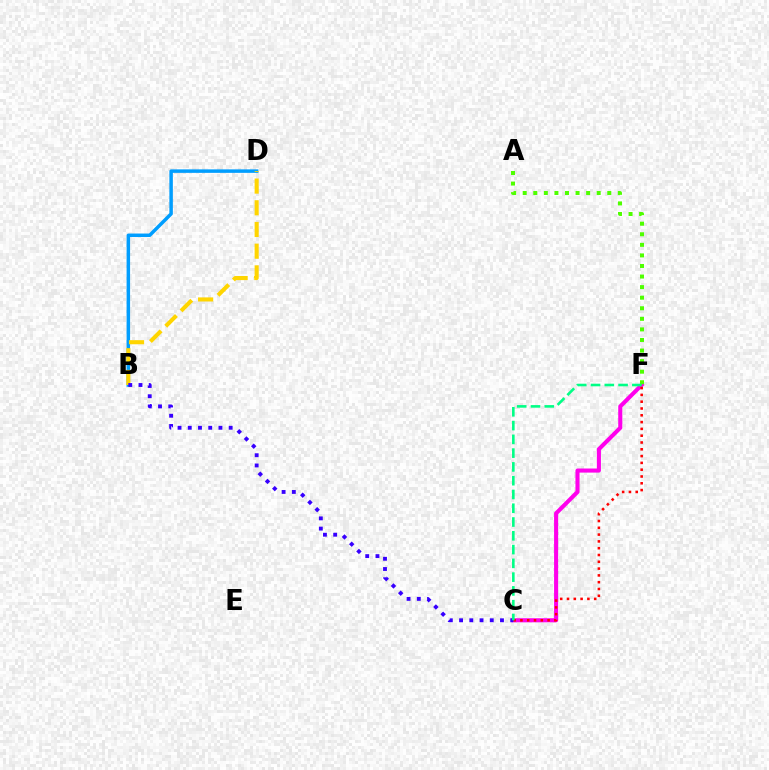{('C', 'F'): [{'color': '#ff00ed', 'line_style': 'solid', 'thickness': 2.94}, {'color': '#ff0000', 'line_style': 'dotted', 'thickness': 1.85}, {'color': '#00ff86', 'line_style': 'dashed', 'thickness': 1.87}], ('B', 'D'): [{'color': '#009eff', 'line_style': 'solid', 'thickness': 2.51}, {'color': '#ffd500', 'line_style': 'dashed', 'thickness': 2.95}], ('B', 'C'): [{'color': '#3700ff', 'line_style': 'dotted', 'thickness': 2.78}], ('A', 'F'): [{'color': '#4fff00', 'line_style': 'dotted', 'thickness': 2.87}]}